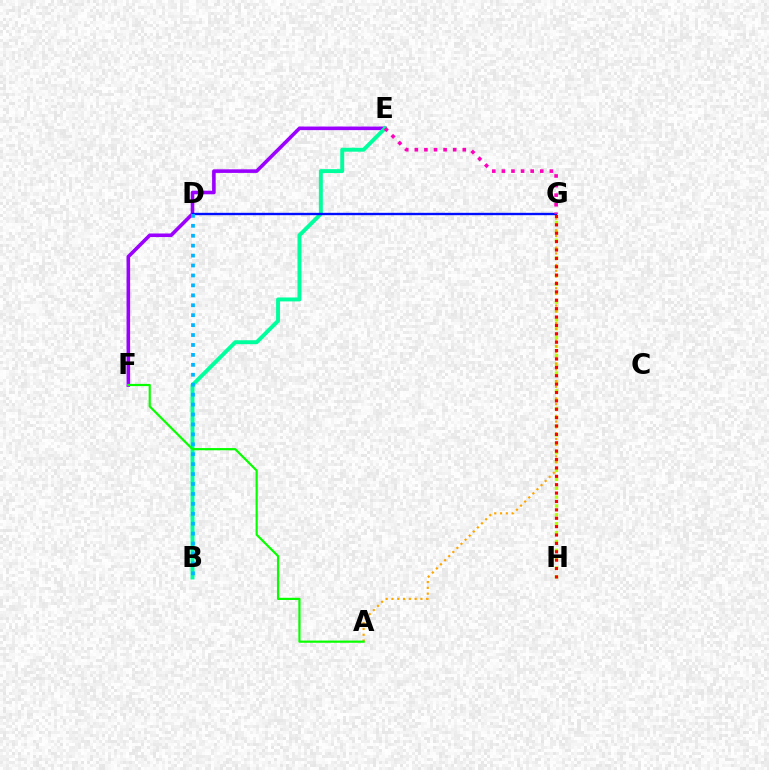{('G', 'H'): [{'color': '#b3ff00', 'line_style': 'dotted', 'thickness': 2.41}, {'color': '#ff0000', 'line_style': 'dotted', 'thickness': 2.28}], ('E', 'F'): [{'color': '#9b00ff', 'line_style': 'solid', 'thickness': 2.58}], ('B', 'E'): [{'color': '#00ff9d', 'line_style': 'solid', 'thickness': 2.83}], ('D', 'G'): [{'color': '#0010ff', 'line_style': 'solid', 'thickness': 1.7}], ('E', 'G'): [{'color': '#ff00bd', 'line_style': 'dotted', 'thickness': 2.61}], ('A', 'G'): [{'color': '#ffa500', 'line_style': 'dotted', 'thickness': 1.58}], ('A', 'F'): [{'color': '#08ff00', 'line_style': 'solid', 'thickness': 1.58}], ('B', 'D'): [{'color': '#00b5ff', 'line_style': 'dotted', 'thickness': 2.7}]}